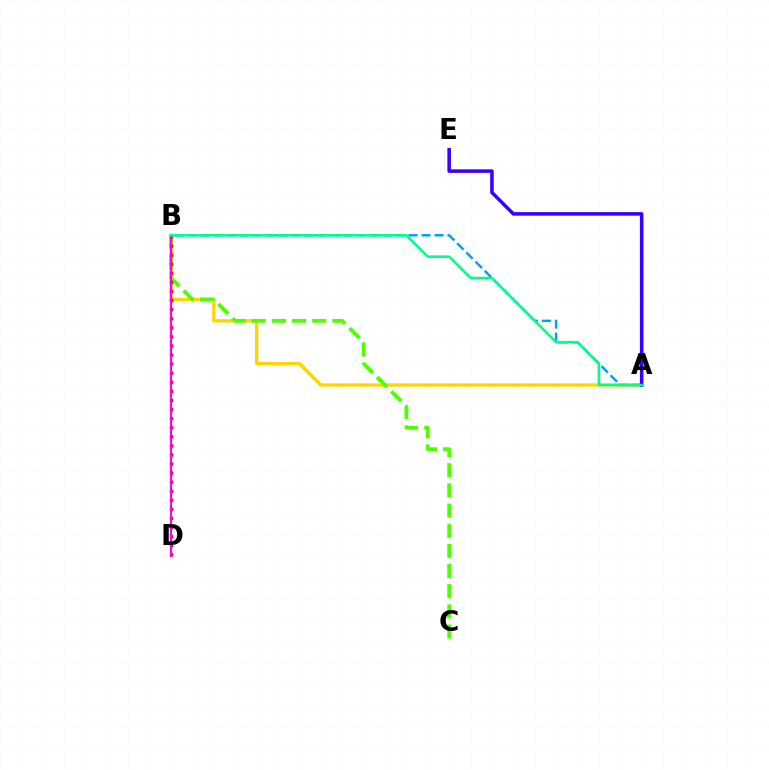{('A', 'B'): [{'color': '#ffd500', 'line_style': 'solid', 'thickness': 2.39}, {'color': '#009eff', 'line_style': 'dashed', 'thickness': 1.76}, {'color': '#00ff86', 'line_style': 'solid', 'thickness': 1.86}], ('B', 'C'): [{'color': '#4fff00', 'line_style': 'dashed', 'thickness': 2.74}], ('B', 'D'): [{'color': '#ff0000', 'line_style': 'dotted', 'thickness': 2.47}, {'color': '#ff00ed', 'line_style': 'solid', 'thickness': 1.51}], ('A', 'E'): [{'color': '#3700ff', 'line_style': 'solid', 'thickness': 2.55}]}